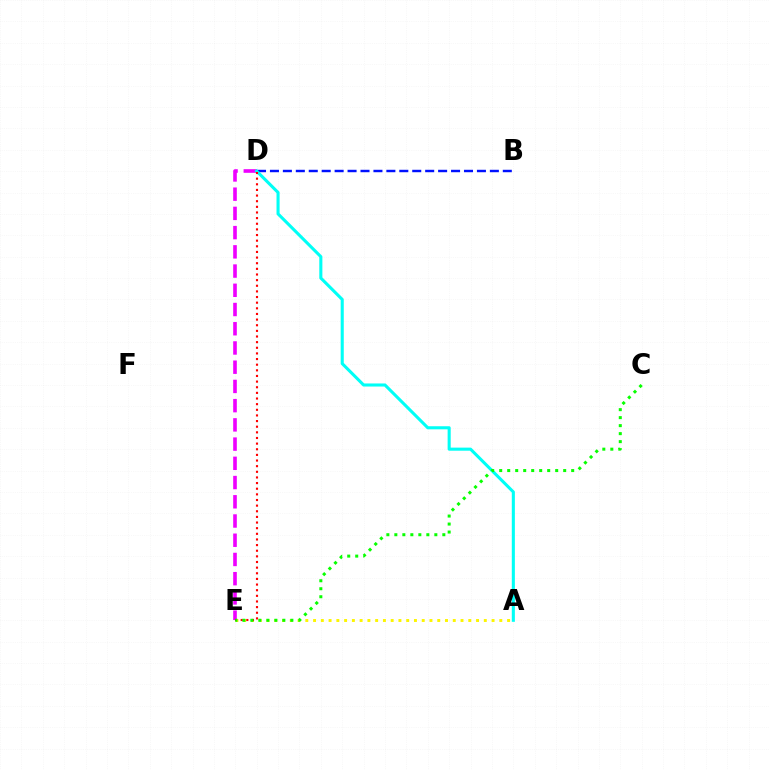{('A', 'E'): [{'color': '#fcf500', 'line_style': 'dotted', 'thickness': 2.11}], ('D', 'E'): [{'color': '#ee00ff', 'line_style': 'dashed', 'thickness': 2.61}, {'color': '#ff0000', 'line_style': 'dotted', 'thickness': 1.53}], ('B', 'D'): [{'color': '#0010ff', 'line_style': 'dashed', 'thickness': 1.76}], ('A', 'D'): [{'color': '#00fff6', 'line_style': 'solid', 'thickness': 2.22}], ('C', 'E'): [{'color': '#08ff00', 'line_style': 'dotted', 'thickness': 2.17}]}